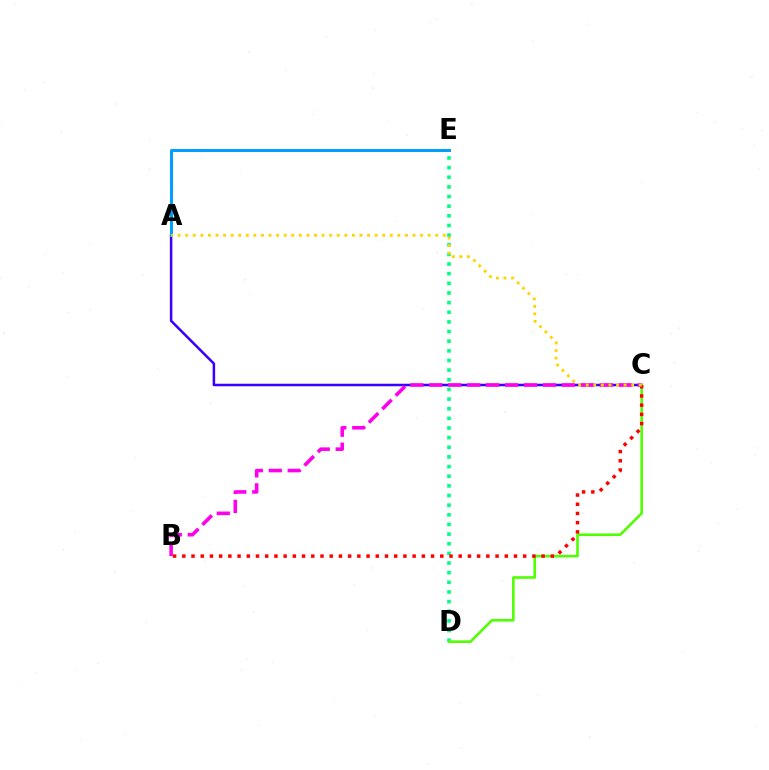{('D', 'E'): [{'color': '#00ff86', 'line_style': 'dotted', 'thickness': 2.62}], ('A', 'C'): [{'color': '#3700ff', 'line_style': 'solid', 'thickness': 1.81}, {'color': '#ffd500', 'line_style': 'dotted', 'thickness': 2.06}], ('C', 'D'): [{'color': '#4fff00', 'line_style': 'solid', 'thickness': 1.87}], ('B', 'C'): [{'color': '#ff0000', 'line_style': 'dotted', 'thickness': 2.5}, {'color': '#ff00ed', 'line_style': 'dashed', 'thickness': 2.57}], ('A', 'E'): [{'color': '#009eff', 'line_style': 'solid', 'thickness': 2.15}]}